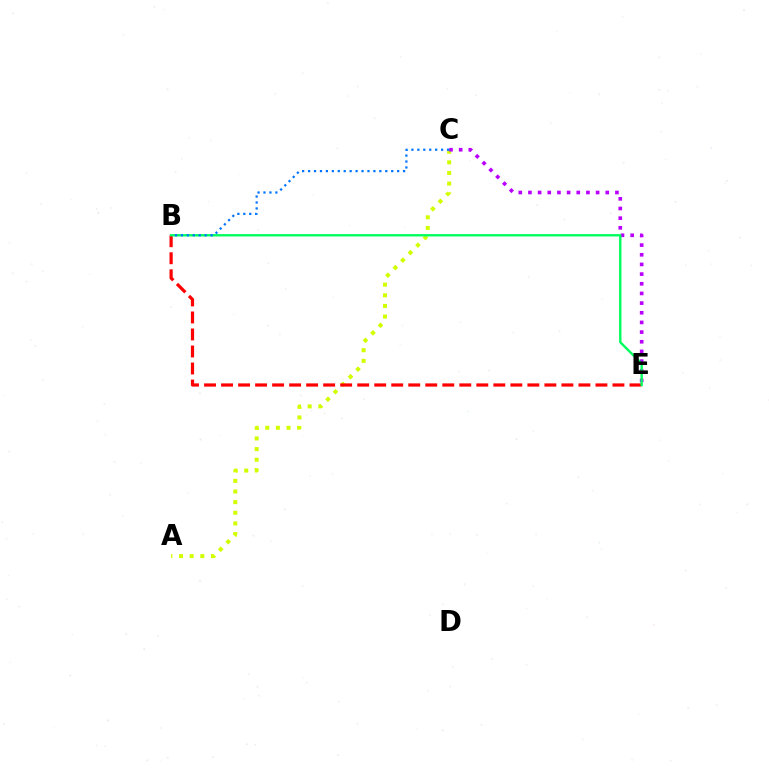{('A', 'C'): [{'color': '#d1ff00', 'line_style': 'dotted', 'thickness': 2.89}], ('C', 'E'): [{'color': '#b900ff', 'line_style': 'dotted', 'thickness': 2.63}], ('B', 'E'): [{'color': '#ff0000', 'line_style': 'dashed', 'thickness': 2.31}, {'color': '#00ff5c', 'line_style': 'solid', 'thickness': 1.71}], ('B', 'C'): [{'color': '#0074ff', 'line_style': 'dotted', 'thickness': 1.61}]}